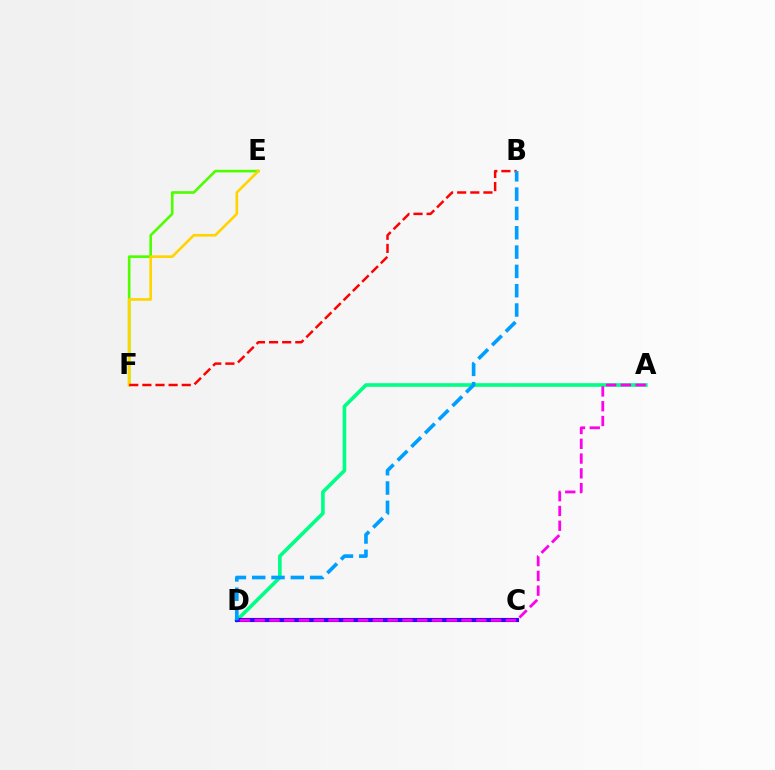{('E', 'F'): [{'color': '#4fff00', 'line_style': 'solid', 'thickness': 1.9}, {'color': '#ffd500', 'line_style': 'solid', 'thickness': 1.92}], ('A', 'D'): [{'color': '#00ff86', 'line_style': 'solid', 'thickness': 2.62}, {'color': '#ff00ed', 'line_style': 'dashed', 'thickness': 2.01}], ('C', 'D'): [{'color': '#3700ff', 'line_style': 'solid', 'thickness': 2.97}], ('B', 'F'): [{'color': '#ff0000', 'line_style': 'dashed', 'thickness': 1.78}], ('B', 'D'): [{'color': '#009eff', 'line_style': 'dashed', 'thickness': 2.62}]}